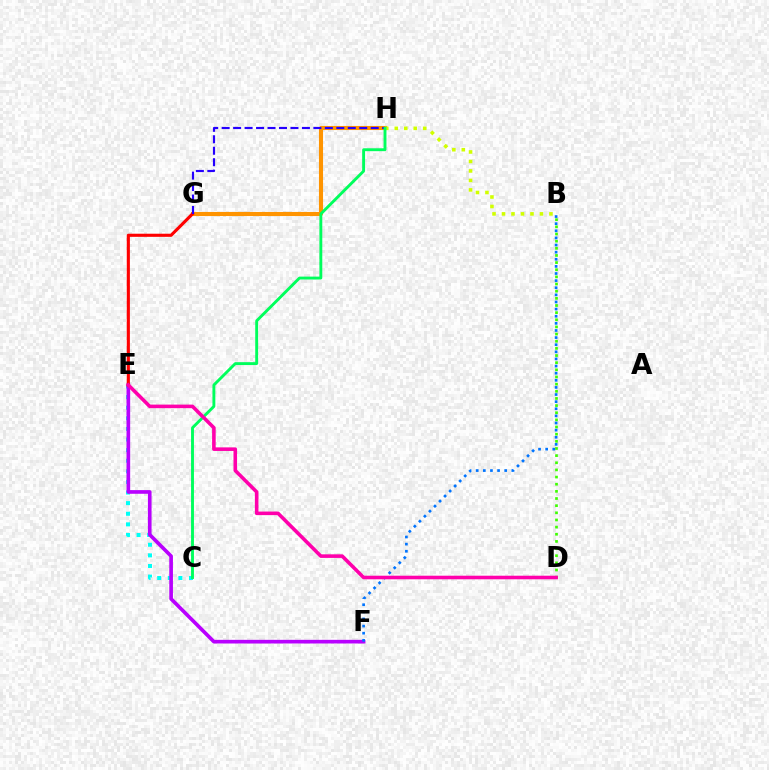{('C', 'E'): [{'color': '#00fff6', 'line_style': 'dotted', 'thickness': 2.88}], ('G', 'H'): [{'color': '#ff9400', 'line_style': 'solid', 'thickness': 2.94}, {'color': '#2500ff', 'line_style': 'dashed', 'thickness': 1.56}], ('E', 'F'): [{'color': '#b900ff', 'line_style': 'solid', 'thickness': 2.64}], ('B', 'H'): [{'color': '#d1ff00', 'line_style': 'dotted', 'thickness': 2.58}], ('B', 'D'): [{'color': '#3dff00', 'line_style': 'dotted', 'thickness': 1.94}], ('E', 'G'): [{'color': '#ff0000', 'line_style': 'solid', 'thickness': 2.25}], ('B', 'F'): [{'color': '#0074ff', 'line_style': 'dotted', 'thickness': 1.93}], ('C', 'H'): [{'color': '#00ff5c', 'line_style': 'solid', 'thickness': 2.08}], ('D', 'E'): [{'color': '#ff00ac', 'line_style': 'solid', 'thickness': 2.58}]}